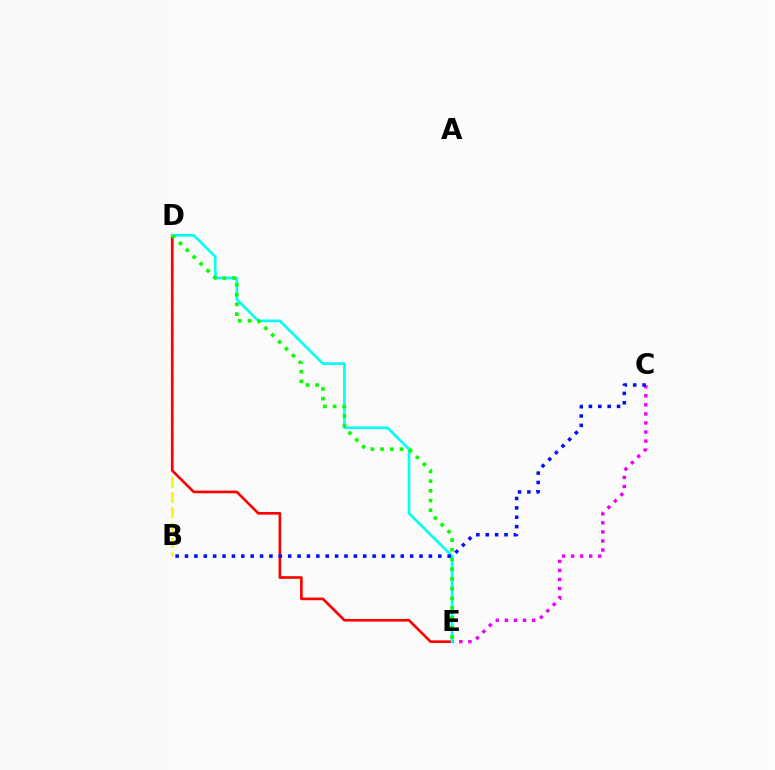{('B', 'D'): [{'color': '#fcf500', 'line_style': 'dashed', 'thickness': 2.05}], ('C', 'E'): [{'color': '#ee00ff', 'line_style': 'dotted', 'thickness': 2.46}], ('D', 'E'): [{'color': '#ff0000', 'line_style': 'solid', 'thickness': 1.91}, {'color': '#00fff6', 'line_style': 'solid', 'thickness': 1.92}, {'color': '#08ff00', 'line_style': 'dotted', 'thickness': 2.64}], ('B', 'C'): [{'color': '#0010ff', 'line_style': 'dotted', 'thickness': 2.55}]}